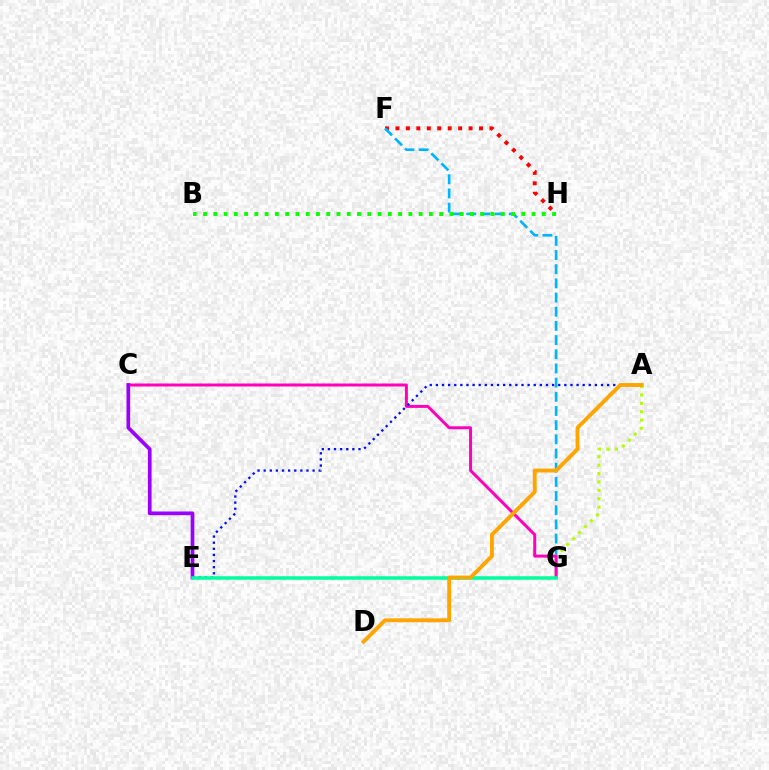{('F', 'H'): [{'color': '#ff0000', 'line_style': 'dotted', 'thickness': 2.84}], ('F', 'G'): [{'color': '#00b5ff', 'line_style': 'dashed', 'thickness': 1.93}], ('B', 'H'): [{'color': '#08ff00', 'line_style': 'dotted', 'thickness': 2.79}], ('A', 'G'): [{'color': '#b3ff00', 'line_style': 'dotted', 'thickness': 2.28}], ('C', 'G'): [{'color': '#ff00bd', 'line_style': 'solid', 'thickness': 2.15}], ('A', 'E'): [{'color': '#0010ff', 'line_style': 'dotted', 'thickness': 1.66}], ('C', 'E'): [{'color': '#9b00ff', 'line_style': 'solid', 'thickness': 2.67}], ('E', 'G'): [{'color': '#00ff9d', 'line_style': 'solid', 'thickness': 2.53}], ('A', 'D'): [{'color': '#ffa500', 'line_style': 'solid', 'thickness': 2.79}]}